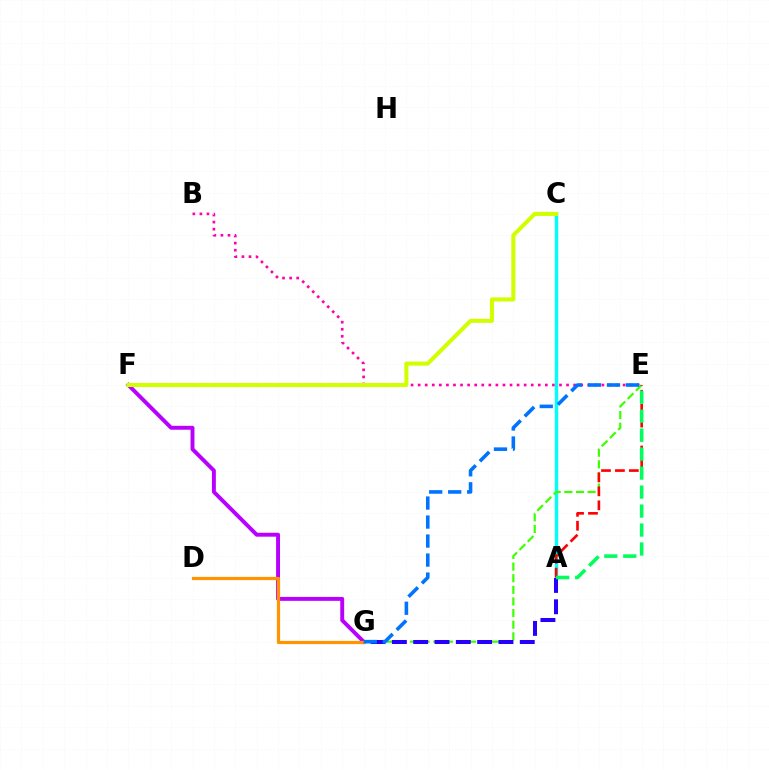{('B', 'E'): [{'color': '#ff00ac', 'line_style': 'dotted', 'thickness': 1.92}], ('A', 'C'): [{'color': '#00fff6', 'line_style': 'solid', 'thickness': 2.47}], ('E', 'G'): [{'color': '#3dff00', 'line_style': 'dashed', 'thickness': 1.58}, {'color': '#0074ff', 'line_style': 'dashed', 'thickness': 2.58}], ('A', 'G'): [{'color': '#2500ff', 'line_style': 'dashed', 'thickness': 2.9}], ('F', 'G'): [{'color': '#b900ff', 'line_style': 'solid', 'thickness': 2.82}], ('C', 'F'): [{'color': '#d1ff00', 'line_style': 'solid', 'thickness': 2.93}], ('D', 'G'): [{'color': '#ff9400', 'line_style': 'solid', 'thickness': 2.3}], ('A', 'E'): [{'color': '#ff0000', 'line_style': 'dashed', 'thickness': 1.89}, {'color': '#00ff5c', 'line_style': 'dashed', 'thickness': 2.58}]}